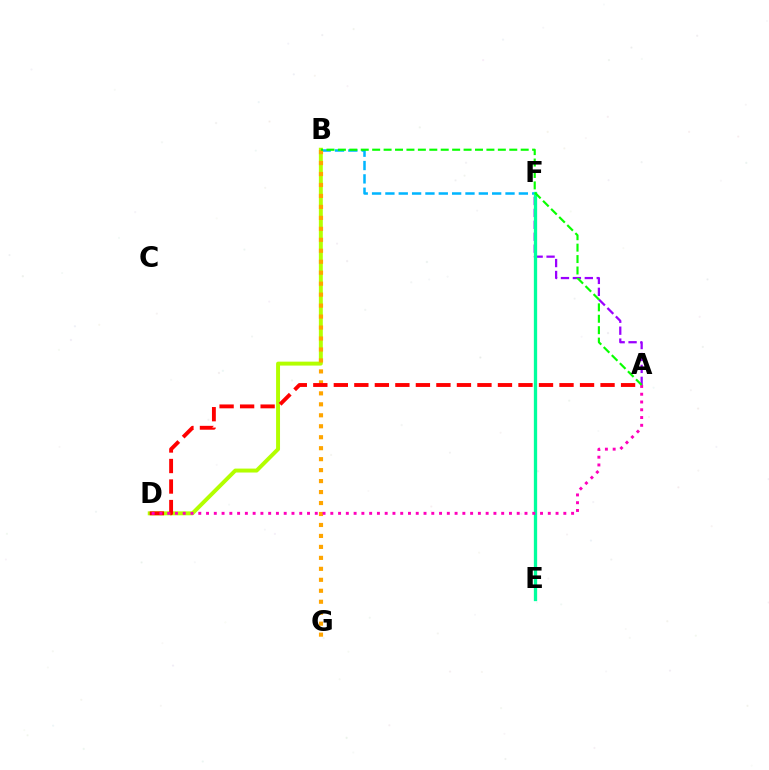{('A', 'F'): [{'color': '#9b00ff', 'line_style': 'dashed', 'thickness': 1.62}], ('B', 'F'): [{'color': '#00b5ff', 'line_style': 'dashed', 'thickness': 1.81}], ('B', 'D'): [{'color': '#b3ff00', 'line_style': 'solid', 'thickness': 2.84}], ('B', 'G'): [{'color': '#ffa500', 'line_style': 'dotted', 'thickness': 2.98}], ('E', 'F'): [{'color': '#0010ff', 'line_style': 'dotted', 'thickness': 2.01}, {'color': '#00ff9d', 'line_style': 'solid', 'thickness': 2.37}], ('A', 'D'): [{'color': '#ff0000', 'line_style': 'dashed', 'thickness': 2.79}, {'color': '#ff00bd', 'line_style': 'dotted', 'thickness': 2.11}], ('A', 'B'): [{'color': '#08ff00', 'line_style': 'dashed', 'thickness': 1.55}]}